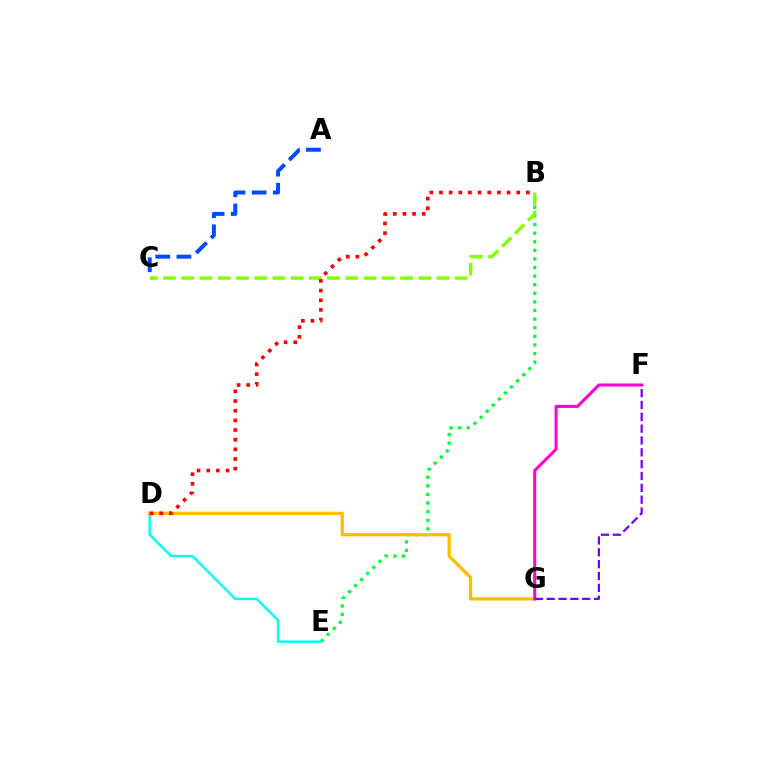{('B', 'E'): [{'color': '#00ff39', 'line_style': 'dotted', 'thickness': 2.34}], ('B', 'C'): [{'color': '#84ff00', 'line_style': 'dashed', 'thickness': 2.48}], ('D', 'E'): [{'color': '#00fff6', 'line_style': 'solid', 'thickness': 1.76}], ('D', 'G'): [{'color': '#ffbd00', 'line_style': 'solid', 'thickness': 2.36}], ('F', 'G'): [{'color': '#ff00cf', 'line_style': 'solid', 'thickness': 2.19}, {'color': '#7200ff', 'line_style': 'dashed', 'thickness': 1.61}], ('B', 'D'): [{'color': '#ff0000', 'line_style': 'dotted', 'thickness': 2.62}], ('A', 'C'): [{'color': '#004bff', 'line_style': 'dashed', 'thickness': 2.87}]}